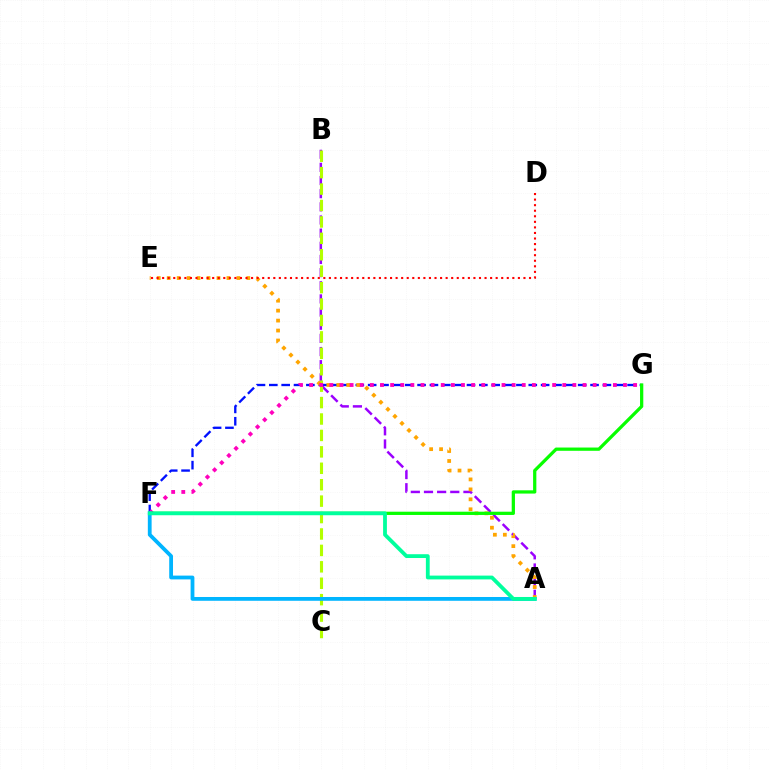{('A', 'B'): [{'color': '#9b00ff', 'line_style': 'dashed', 'thickness': 1.79}], ('B', 'C'): [{'color': '#b3ff00', 'line_style': 'dashed', 'thickness': 2.23}], ('F', 'G'): [{'color': '#0010ff', 'line_style': 'dashed', 'thickness': 1.68}, {'color': '#ff00bd', 'line_style': 'dotted', 'thickness': 2.75}, {'color': '#08ff00', 'line_style': 'solid', 'thickness': 2.34}], ('A', 'E'): [{'color': '#ffa500', 'line_style': 'dotted', 'thickness': 2.7}], ('D', 'E'): [{'color': '#ff0000', 'line_style': 'dotted', 'thickness': 1.51}], ('A', 'F'): [{'color': '#00b5ff', 'line_style': 'solid', 'thickness': 2.73}, {'color': '#00ff9d', 'line_style': 'solid', 'thickness': 2.74}]}